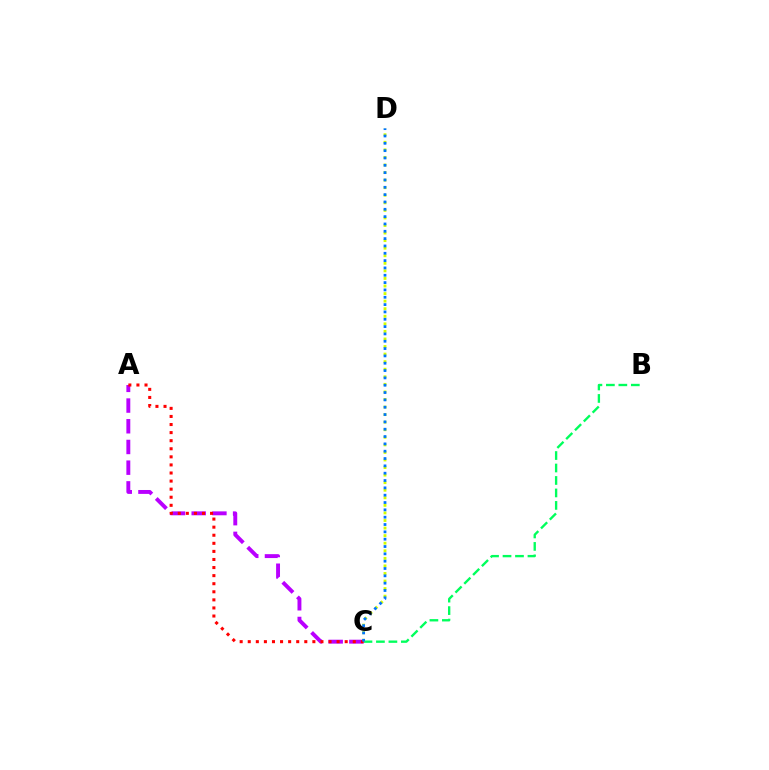{('B', 'C'): [{'color': '#00ff5c', 'line_style': 'dashed', 'thickness': 1.69}], ('A', 'C'): [{'color': '#b900ff', 'line_style': 'dashed', 'thickness': 2.81}, {'color': '#ff0000', 'line_style': 'dotted', 'thickness': 2.19}], ('C', 'D'): [{'color': '#d1ff00', 'line_style': 'dotted', 'thickness': 2.06}, {'color': '#0074ff', 'line_style': 'dotted', 'thickness': 1.99}]}